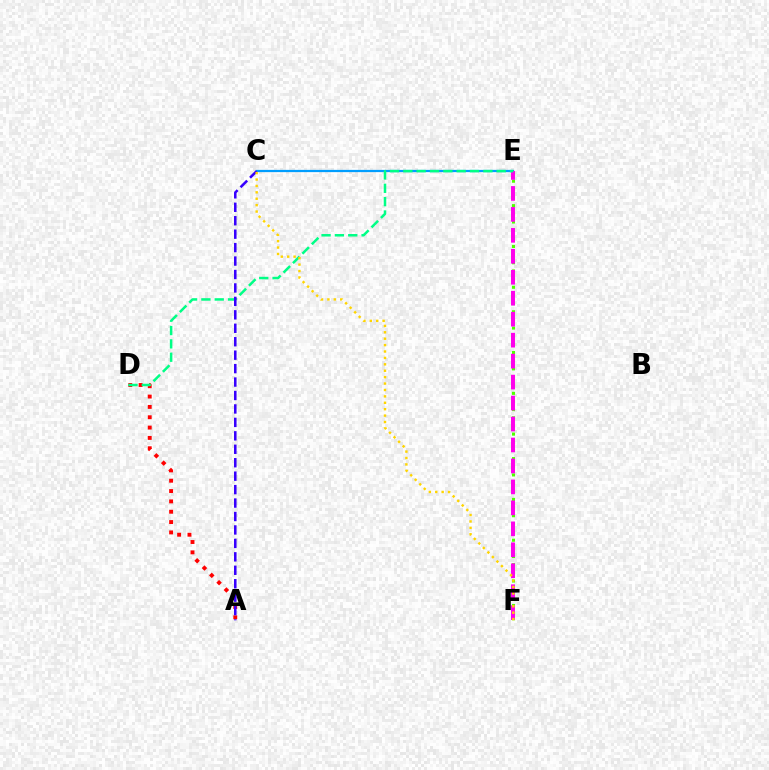{('A', 'D'): [{'color': '#ff0000', 'line_style': 'dotted', 'thickness': 2.81}], ('E', 'F'): [{'color': '#4fff00', 'line_style': 'dotted', 'thickness': 2.22}, {'color': '#ff00ed', 'line_style': 'dashed', 'thickness': 2.85}], ('C', 'E'): [{'color': '#009eff', 'line_style': 'solid', 'thickness': 1.62}], ('D', 'E'): [{'color': '#00ff86', 'line_style': 'dashed', 'thickness': 1.81}], ('A', 'C'): [{'color': '#3700ff', 'line_style': 'dashed', 'thickness': 1.83}], ('C', 'F'): [{'color': '#ffd500', 'line_style': 'dotted', 'thickness': 1.74}]}